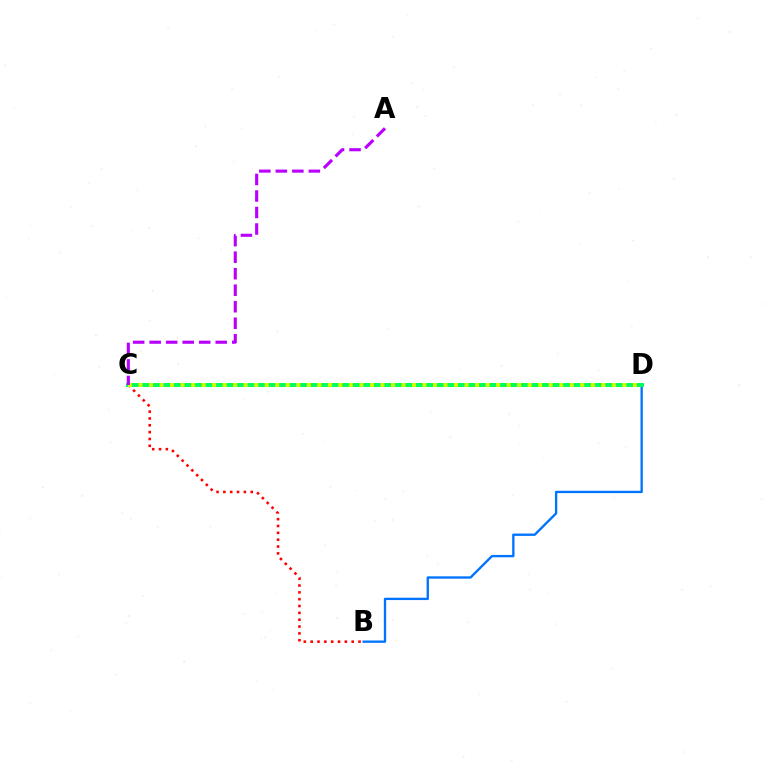{('B', 'D'): [{'color': '#0074ff', 'line_style': 'solid', 'thickness': 1.69}], ('B', 'C'): [{'color': '#ff0000', 'line_style': 'dotted', 'thickness': 1.86}], ('C', 'D'): [{'color': '#00ff5c', 'line_style': 'solid', 'thickness': 2.86}, {'color': '#d1ff00', 'line_style': 'dotted', 'thickness': 2.86}], ('A', 'C'): [{'color': '#b900ff', 'line_style': 'dashed', 'thickness': 2.24}]}